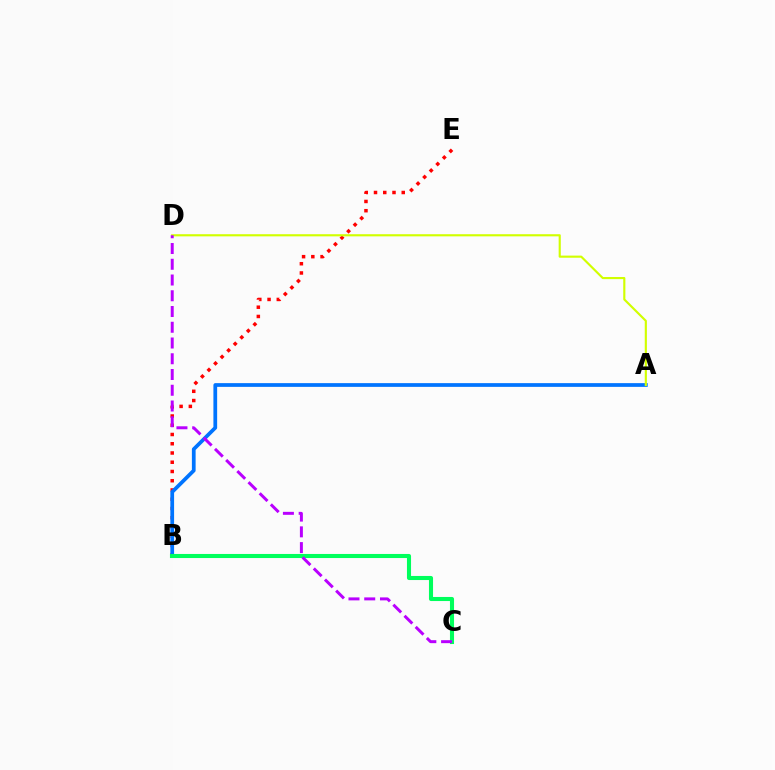{('B', 'E'): [{'color': '#ff0000', 'line_style': 'dotted', 'thickness': 2.51}], ('A', 'B'): [{'color': '#0074ff', 'line_style': 'solid', 'thickness': 2.69}], ('A', 'D'): [{'color': '#d1ff00', 'line_style': 'solid', 'thickness': 1.54}], ('B', 'C'): [{'color': '#00ff5c', 'line_style': 'solid', 'thickness': 2.94}], ('C', 'D'): [{'color': '#b900ff', 'line_style': 'dashed', 'thickness': 2.14}]}